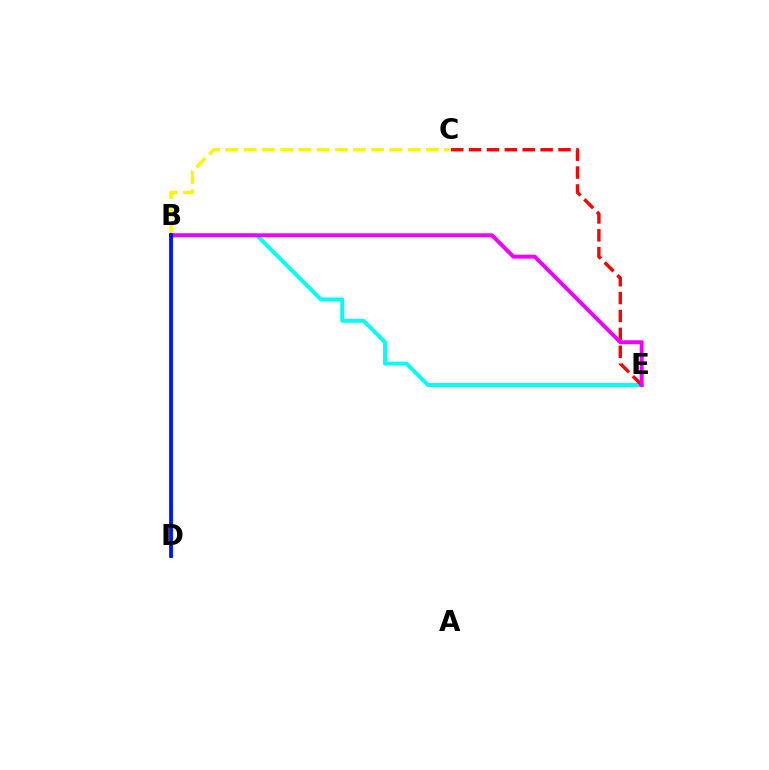{('B', 'D'): [{'color': '#08ff00', 'line_style': 'solid', 'thickness': 2.47}, {'color': '#0010ff', 'line_style': 'solid', 'thickness': 2.67}], ('B', 'E'): [{'color': '#00fff6', 'line_style': 'solid', 'thickness': 2.81}, {'color': '#ee00ff', 'line_style': 'solid', 'thickness': 2.84}], ('B', 'C'): [{'color': '#fcf500', 'line_style': 'dashed', 'thickness': 2.47}], ('C', 'E'): [{'color': '#ff0000', 'line_style': 'dashed', 'thickness': 2.43}]}